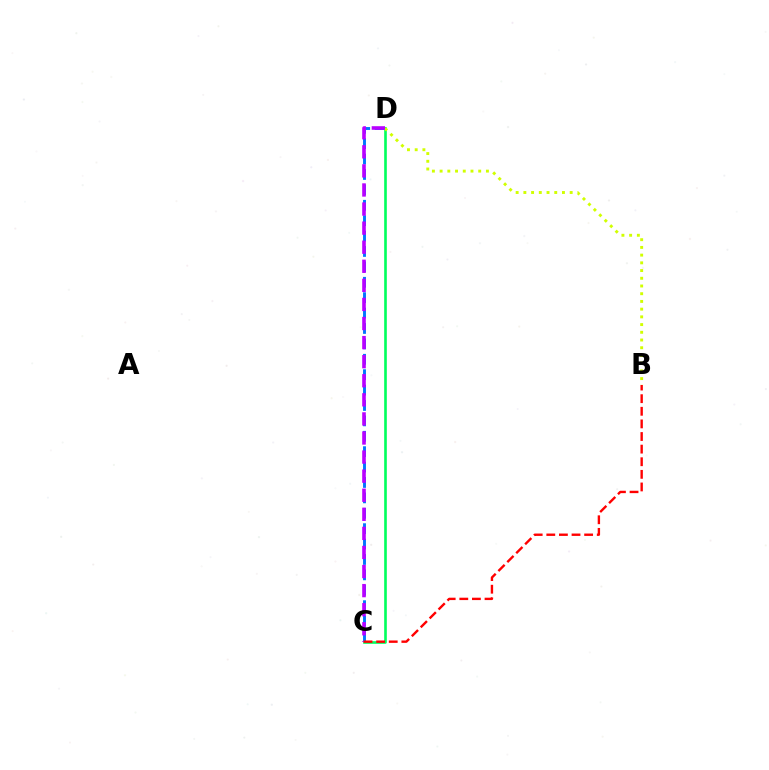{('C', 'D'): [{'color': '#0074ff', 'line_style': 'dashed', 'thickness': 2.09}, {'color': '#00ff5c', 'line_style': 'solid', 'thickness': 1.9}, {'color': '#b900ff', 'line_style': 'dashed', 'thickness': 2.59}], ('B', 'D'): [{'color': '#d1ff00', 'line_style': 'dotted', 'thickness': 2.1}], ('B', 'C'): [{'color': '#ff0000', 'line_style': 'dashed', 'thickness': 1.71}]}